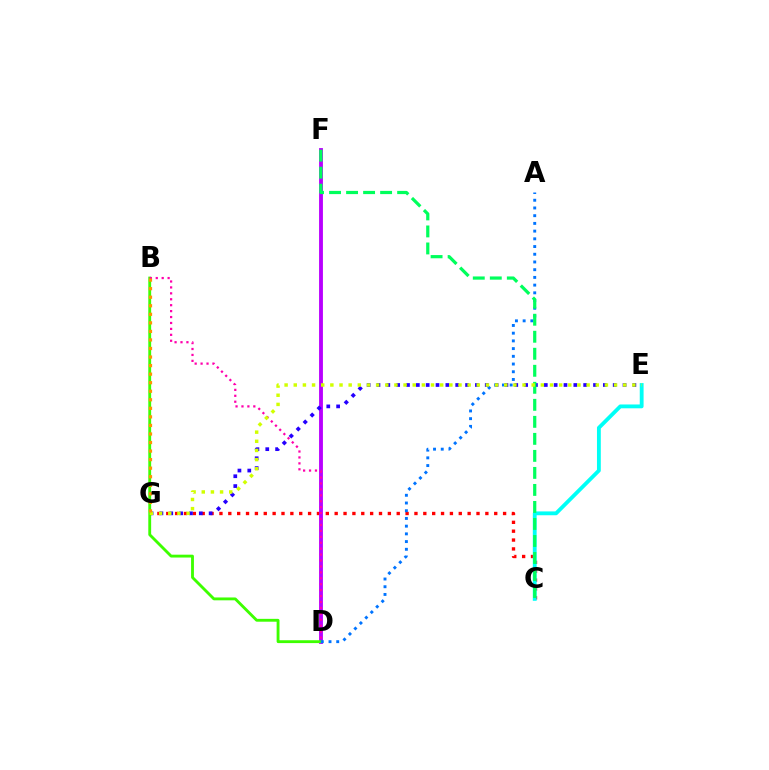{('C', 'G'): [{'color': '#ff0000', 'line_style': 'dotted', 'thickness': 2.41}], ('D', 'F'): [{'color': '#b900ff', 'line_style': 'solid', 'thickness': 2.77}], ('E', 'G'): [{'color': '#2500ff', 'line_style': 'dotted', 'thickness': 2.67}, {'color': '#d1ff00', 'line_style': 'dotted', 'thickness': 2.49}], ('C', 'E'): [{'color': '#00fff6', 'line_style': 'solid', 'thickness': 2.76}], ('B', 'D'): [{'color': '#3dff00', 'line_style': 'solid', 'thickness': 2.06}, {'color': '#ff00ac', 'line_style': 'dotted', 'thickness': 1.61}], ('A', 'D'): [{'color': '#0074ff', 'line_style': 'dotted', 'thickness': 2.1}], ('C', 'F'): [{'color': '#00ff5c', 'line_style': 'dashed', 'thickness': 2.31}], ('B', 'G'): [{'color': '#ff9400', 'line_style': 'dotted', 'thickness': 2.32}]}